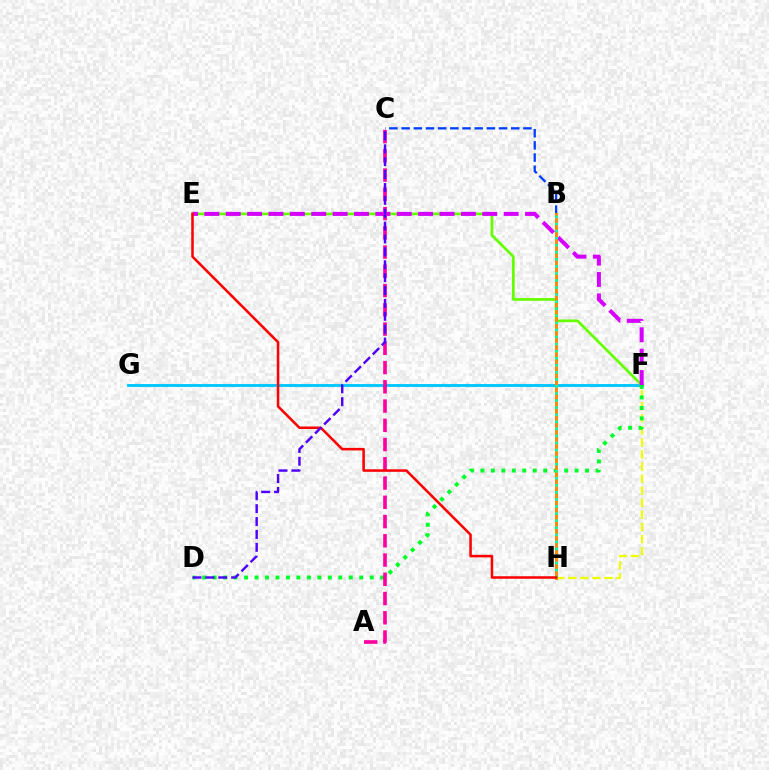{('B', 'C'): [{'color': '#003fff', 'line_style': 'dashed', 'thickness': 1.65}], ('F', 'G'): [{'color': '#00c7ff', 'line_style': 'solid', 'thickness': 2.06}], ('E', 'F'): [{'color': '#66ff00', 'line_style': 'solid', 'thickness': 1.96}, {'color': '#d600ff', 'line_style': 'dashed', 'thickness': 2.9}], ('F', 'H'): [{'color': '#eeff00', 'line_style': 'dashed', 'thickness': 1.64}], ('D', 'F'): [{'color': '#00ff27', 'line_style': 'dotted', 'thickness': 2.84}], ('A', 'C'): [{'color': '#ff00a0', 'line_style': 'dashed', 'thickness': 2.61}], ('B', 'H'): [{'color': '#ff8800', 'line_style': 'solid', 'thickness': 2.12}, {'color': '#00ffaf', 'line_style': 'dotted', 'thickness': 1.92}], ('E', 'H'): [{'color': '#ff0000', 'line_style': 'solid', 'thickness': 1.83}], ('C', 'D'): [{'color': '#4f00ff', 'line_style': 'dashed', 'thickness': 1.75}]}